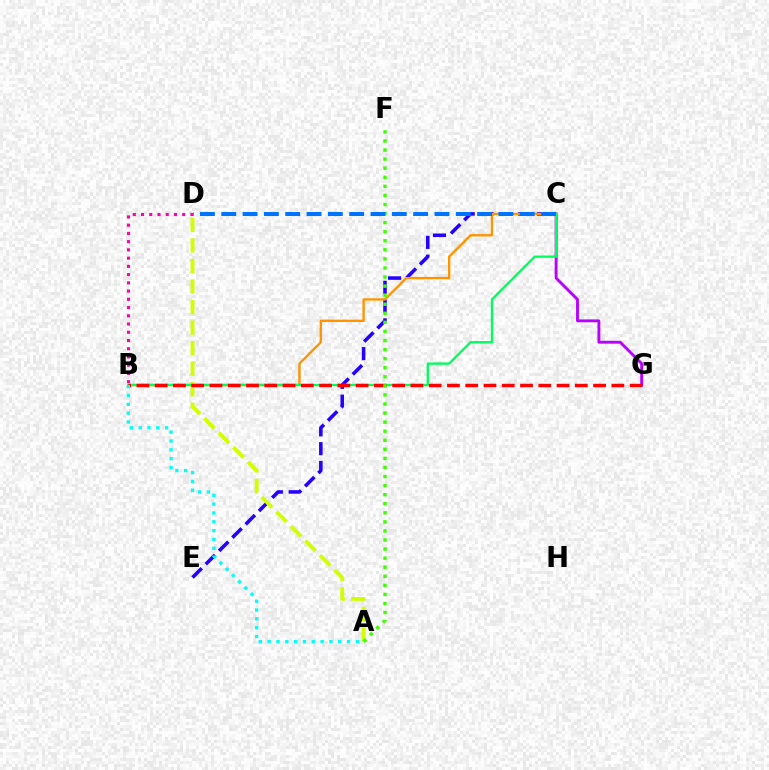{('B', 'D'): [{'color': '#ff00ac', 'line_style': 'dotted', 'thickness': 2.24}], ('C', 'G'): [{'color': '#b900ff', 'line_style': 'solid', 'thickness': 2.06}], ('C', 'E'): [{'color': '#2500ff', 'line_style': 'dashed', 'thickness': 2.55}], ('B', 'C'): [{'color': '#ff9400', 'line_style': 'solid', 'thickness': 1.7}, {'color': '#00ff5c', 'line_style': 'solid', 'thickness': 1.67}], ('A', 'D'): [{'color': '#d1ff00', 'line_style': 'dashed', 'thickness': 2.79}], ('B', 'G'): [{'color': '#ff0000', 'line_style': 'dashed', 'thickness': 2.48}], ('A', 'B'): [{'color': '#00fff6', 'line_style': 'dotted', 'thickness': 2.4}], ('A', 'F'): [{'color': '#3dff00', 'line_style': 'dotted', 'thickness': 2.46}], ('C', 'D'): [{'color': '#0074ff', 'line_style': 'dashed', 'thickness': 2.9}]}